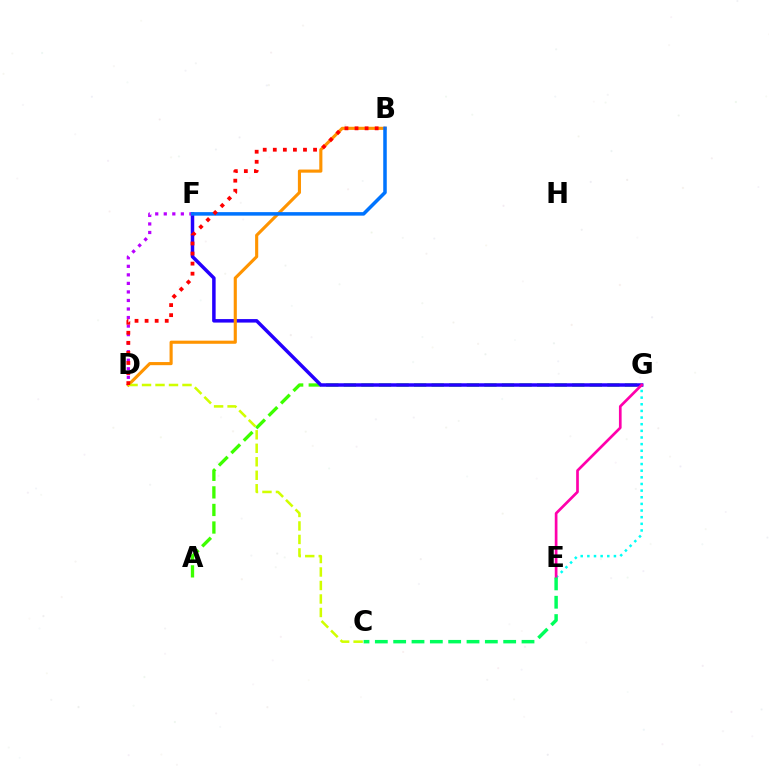{('A', 'G'): [{'color': '#3dff00', 'line_style': 'dashed', 'thickness': 2.39}], ('E', 'G'): [{'color': '#00fff6', 'line_style': 'dotted', 'thickness': 1.8}, {'color': '#ff00ac', 'line_style': 'solid', 'thickness': 1.94}], ('F', 'G'): [{'color': '#2500ff', 'line_style': 'solid', 'thickness': 2.51}], ('B', 'D'): [{'color': '#ff9400', 'line_style': 'solid', 'thickness': 2.25}, {'color': '#ff0000', 'line_style': 'dotted', 'thickness': 2.73}], ('D', 'F'): [{'color': '#b900ff', 'line_style': 'dotted', 'thickness': 2.32}], ('B', 'F'): [{'color': '#0074ff', 'line_style': 'solid', 'thickness': 2.54}], ('C', 'D'): [{'color': '#d1ff00', 'line_style': 'dashed', 'thickness': 1.83}], ('C', 'E'): [{'color': '#00ff5c', 'line_style': 'dashed', 'thickness': 2.49}]}